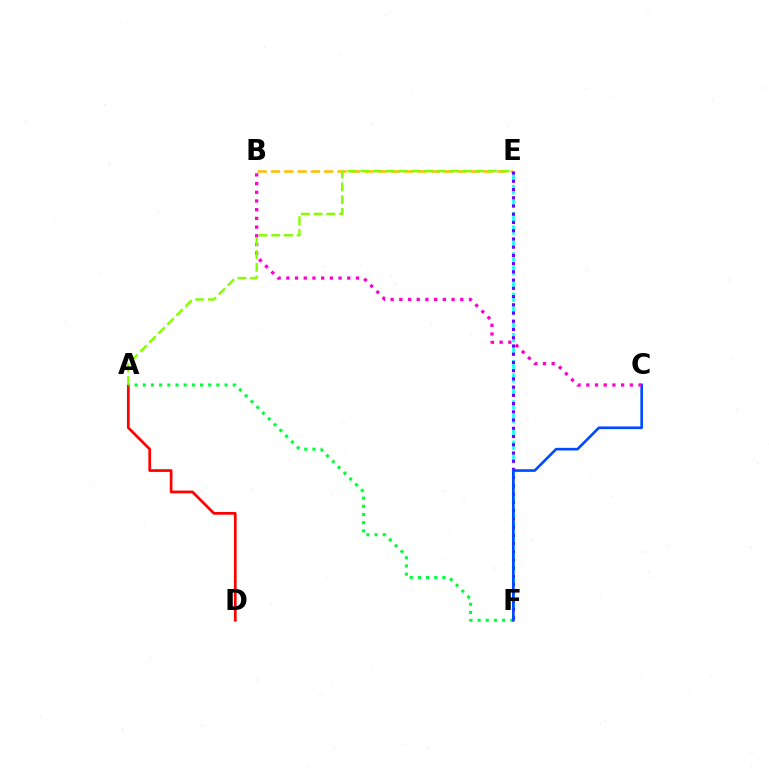{('B', 'E'): [{'color': '#ffbd00', 'line_style': 'dashed', 'thickness': 1.81}], ('E', 'F'): [{'color': '#00fff6', 'line_style': 'dashed', 'thickness': 1.83}, {'color': '#7200ff', 'line_style': 'dotted', 'thickness': 2.24}], ('A', 'D'): [{'color': '#ff0000', 'line_style': 'solid', 'thickness': 1.96}], ('A', 'F'): [{'color': '#00ff39', 'line_style': 'dotted', 'thickness': 2.22}], ('C', 'F'): [{'color': '#004bff', 'line_style': 'solid', 'thickness': 1.91}], ('B', 'C'): [{'color': '#ff00cf', 'line_style': 'dotted', 'thickness': 2.36}], ('A', 'E'): [{'color': '#84ff00', 'line_style': 'dashed', 'thickness': 1.73}]}